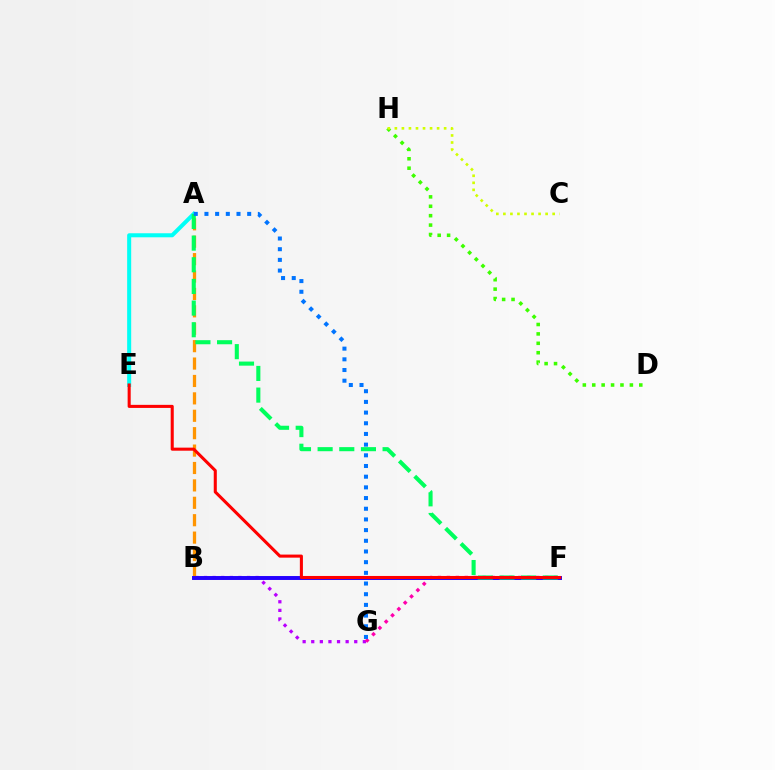{('B', 'G'): [{'color': '#b900ff', 'line_style': 'dotted', 'thickness': 2.34}], ('A', 'B'): [{'color': '#ff9400', 'line_style': 'dashed', 'thickness': 2.36}], ('D', 'H'): [{'color': '#3dff00', 'line_style': 'dotted', 'thickness': 2.56}], ('F', 'G'): [{'color': '#ff00ac', 'line_style': 'dotted', 'thickness': 2.43}], ('B', 'F'): [{'color': '#2500ff', 'line_style': 'solid', 'thickness': 2.83}], ('A', 'E'): [{'color': '#00fff6', 'line_style': 'solid', 'thickness': 2.9}], ('A', 'F'): [{'color': '#00ff5c', 'line_style': 'dashed', 'thickness': 2.94}], ('A', 'G'): [{'color': '#0074ff', 'line_style': 'dotted', 'thickness': 2.9}], ('E', 'F'): [{'color': '#ff0000', 'line_style': 'solid', 'thickness': 2.21}], ('C', 'H'): [{'color': '#d1ff00', 'line_style': 'dotted', 'thickness': 1.91}]}